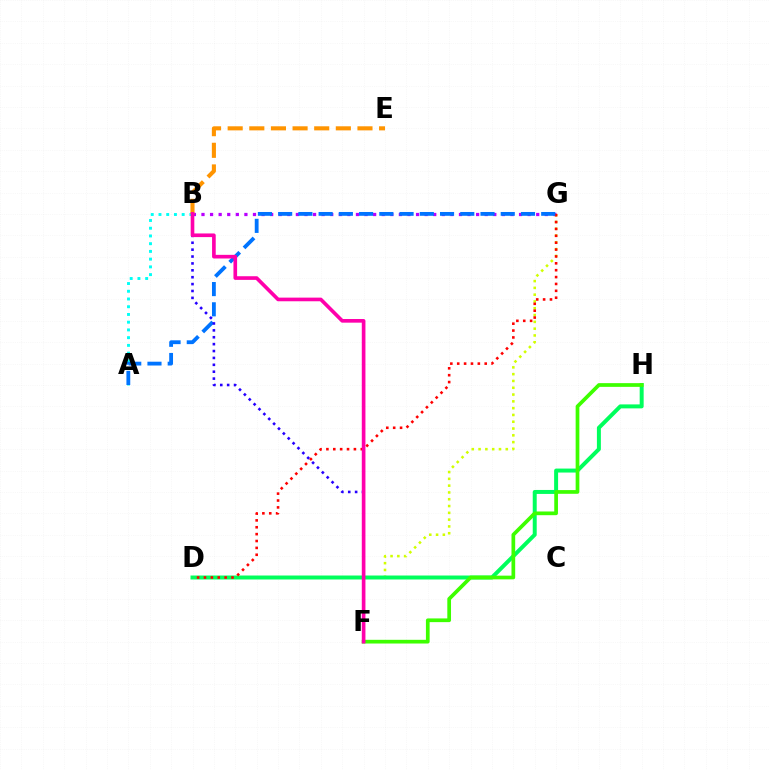{('B', 'G'): [{'color': '#b900ff', 'line_style': 'dotted', 'thickness': 2.33}], ('D', 'G'): [{'color': '#d1ff00', 'line_style': 'dotted', 'thickness': 1.85}, {'color': '#ff0000', 'line_style': 'dotted', 'thickness': 1.87}], ('D', 'H'): [{'color': '#00ff5c', 'line_style': 'solid', 'thickness': 2.86}], ('A', 'B'): [{'color': '#00fff6', 'line_style': 'dotted', 'thickness': 2.1}], ('A', 'G'): [{'color': '#0074ff', 'line_style': 'dashed', 'thickness': 2.75}], ('B', 'E'): [{'color': '#ff9400', 'line_style': 'dashed', 'thickness': 2.94}], ('F', 'H'): [{'color': '#3dff00', 'line_style': 'solid', 'thickness': 2.67}], ('B', 'F'): [{'color': '#2500ff', 'line_style': 'dotted', 'thickness': 1.87}, {'color': '#ff00ac', 'line_style': 'solid', 'thickness': 2.63}]}